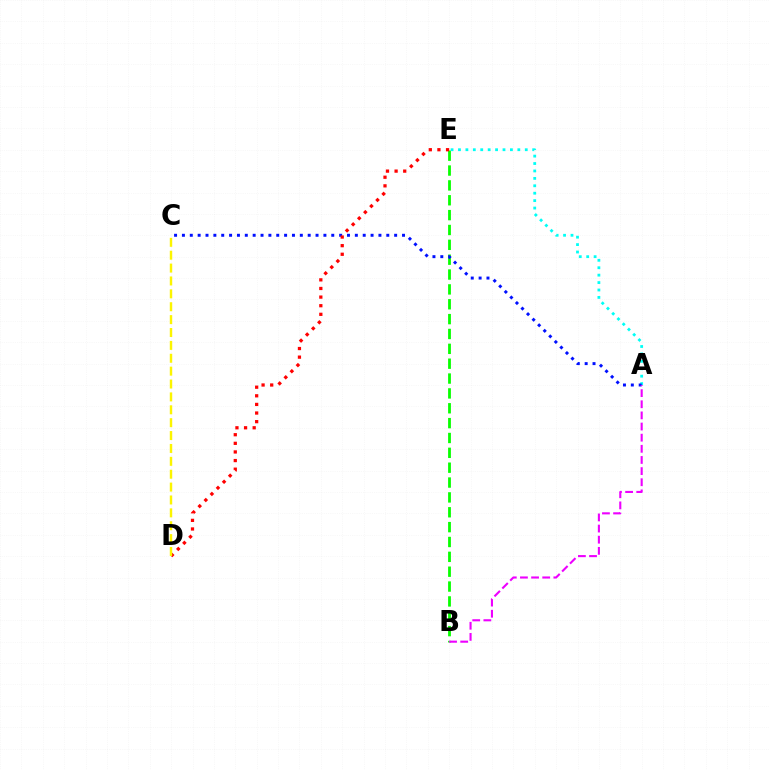{('B', 'E'): [{'color': '#08ff00', 'line_style': 'dashed', 'thickness': 2.02}], ('A', 'E'): [{'color': '#00fff6', 'line_style': 'dotted', 'thickness': 2.02}], ('A', 'C'): [{'color': '#0010ff', 'line_style': 'dotted', 'thickness': 2.14}], ('D', 'E'): [{'color': '#ff0000', 'line_style': 'dotted', 'thickness': 2.34}], ('A', 'B'): [{'color': '#ee00ff', 'line_style': 'dashed', 'thickness': 1.51}], ('C', 'D'): [{'color': '#fcf500', 'line_style': 'dashed', 'thickness': 1.75}]}